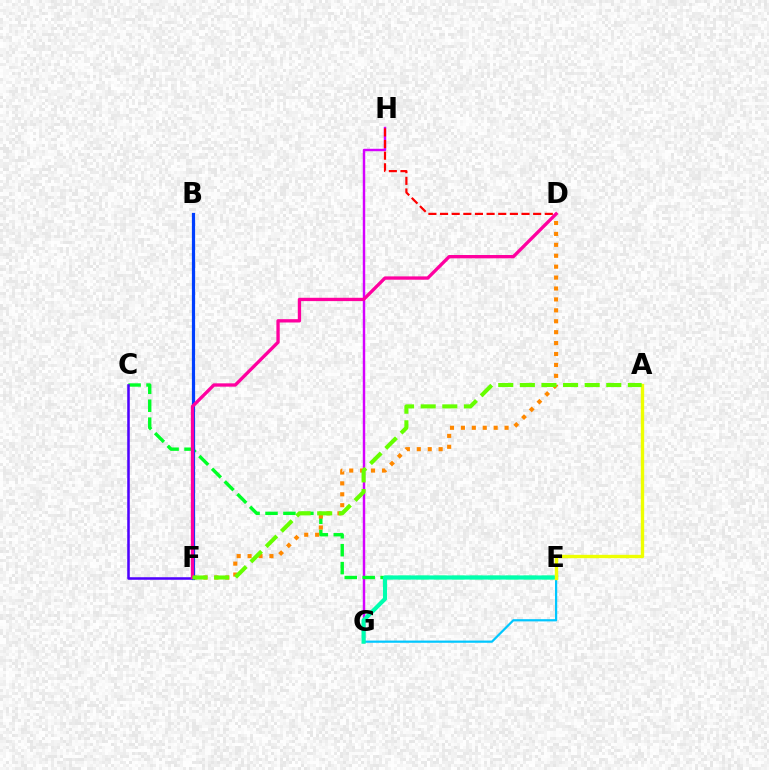{('G', 'H'): [{'color': '#d600ff', 'line_style': 'solid', 'thickness': 1.75}], ('E', 'G'): [{'color': '#00c7ff', 'line_style': 'solid', 'thickness': 1.59}, {'color': '#00ffaf', 'line_style': 'solid', 'thickness': 2.98}], ('C', 'E'): [{'color': '#00ff27', 'line_style': 'dashed', 'thickness': 2.44}], ('D', 'F'): [{'color': '#ff8800', 'line_style': 'dotted', 'thickness': 2.97}, {'color': '#ff00a0', 'line_style': 'solid', 'thickness': 2.39}], ('C', 'F'): [{'color': '#4f00ff', 'line_style': 'solid', 'thickness': 1.83}], ('B', 'F'): [{'color': '#003fff', 'line_style': 'solid', 'thickness': 2.31}], ('D', 'H'): [{'color': '#ff0000', 'line_style': 'dashed', 'thickness': 1.58}], ('A', 'E'): [{'color': '#eeff00', 'line_style': 'solid', 'thickness': 2.42}], ('A', 'F'): [{'color': '#66ff00', 'line_style': 'dashed', 'thickness': 2.94}]}